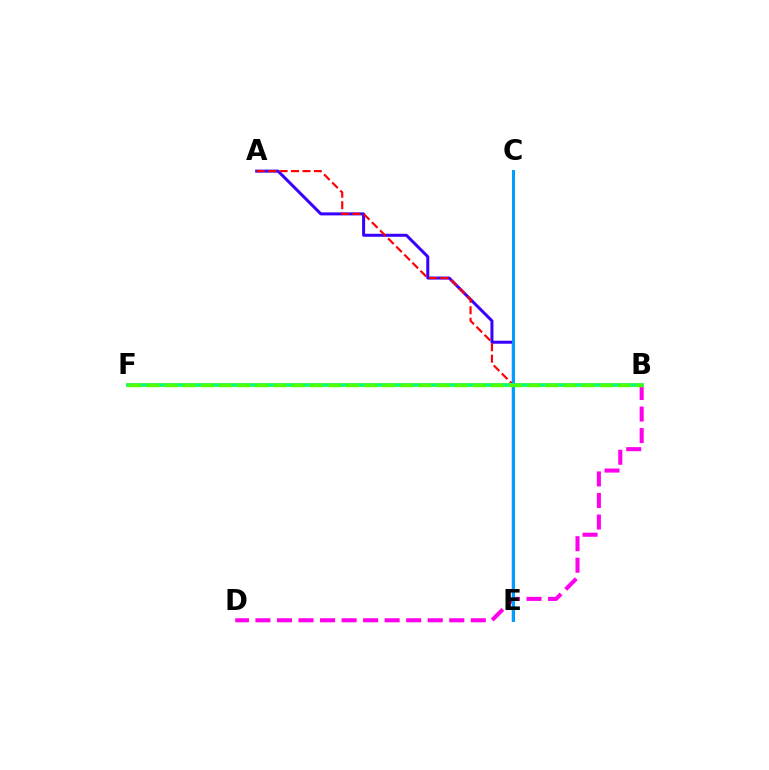{('B', 'D'): [{'color': '#ff00ed', 'line_style': 'dashed', 'thickness': 2.93}], ('A', 'E'): [{'color': '#3700ff', 'line_style': 'solid', 'thickness': 2.16}, {'color': '#ff0000', 'line_style': 'dashed', 'thickness': 1.56}], ('B', 'F'): [{'color': '#ffd500', 'line_style': 'solid', 'thickness': 2.92}, {'color': '#00ff86', 'line_style': 'solid', 'thickness': 2.55}, {'color': '#4fff00', 'line_style': 'dashed', 'thickness': 2.46}], ('C', 'E'): [{'color': '#009eff', 'line_style': 'solid', 'thickness': 2.15}]}